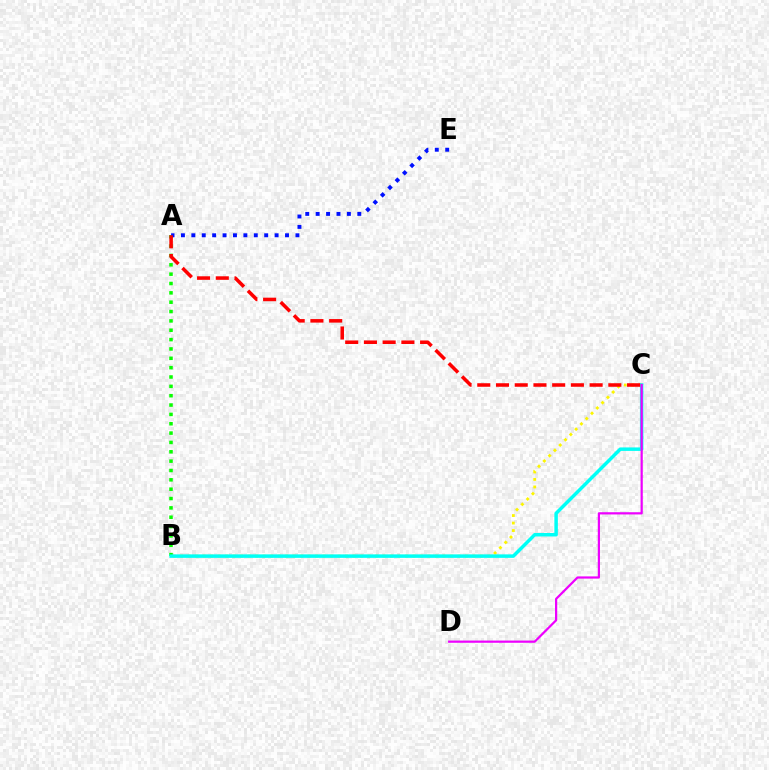{('B', 'C'): [{'color': '#fcf500', 'line_style': 'dotted', 'thickness': 2.04}, {'color': '#00fff6', 'line_style': 'solid', 'thickness': 2.5}], ('A', 'B'): [{'color': '#08ff00', 'line_style': 'dotted', 'thickness': 2.54}], ('A', 'E'): [{'color': '#0010ff', 'line_style': 'dotted', 'thickness': 2.83}], ('C', 'D'): [{'color': '#ee00ff', 'line_style': 'solid', 'thickness': 1.6}], ('A', 'C'): [{'color': '#ff0000', 'line_style': 'dashed', 'thickness': 2.54}]}